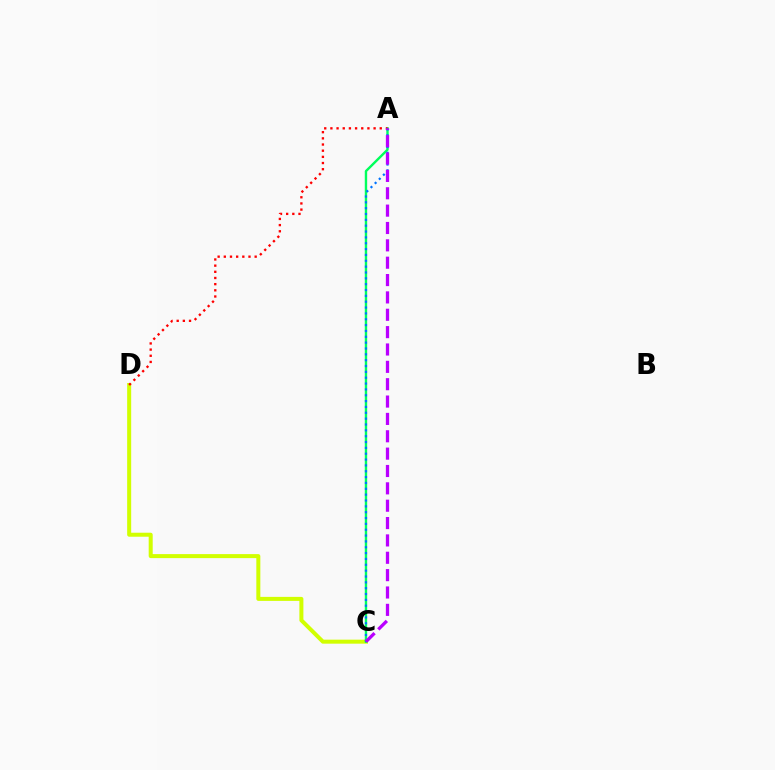{('C', 'D'): [{'color': '#d1ff00', 'line_style': 'solid', 'thickness': 2.89}], ('A', 'C'): [{'color': '#00ff5c', 'line_style': 'solid', 'thickness': 1.73}, {'color': '#0074ff', 'line_style': 'dotted', 'thickness': 1.59}, {'color': '#b900ff', 'line_style': 'dashed', 'thickness': 2.36}], ('A', 'D'): [{'color': '#ff0000', 'line_style': 'dotted', 'thickness': 1.68}]}